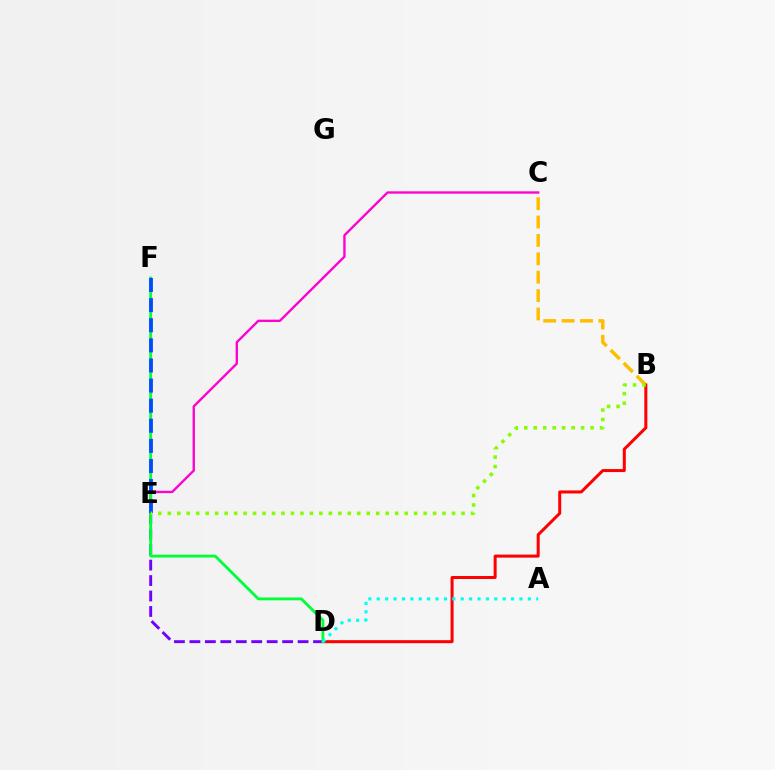{('B', 'C'): [{'color': '#ffbd00', 'line_style': 'dashed', 'thickness': 2.5}], ('D', 'E'): [{'color': '#7200ff', 'line_style': 'dashed', 'thickness': 2.1}], ('B', 'D'): [{'color': '#ff0000', 'line_style': 'solid', 'thickness': 2.17}], ('C', 'E'): [{'color': '#ff00cf', 'line_style': 'solid', 'thickness': 1.69}], ('D', 'F'): [{'color': '#00ff39', 'line_style': 'solid', 'thickness': 2.05}], ('E', 'F'): [{'color': '#004bff', 'line_style': 'dashed', 'thickness': 2.73}], ('A', 'D'): [{'color': '#00fff6', 'line_style': 'dotted', 'thickness': 2.28}], ('B', 'E'): [{'color': '#84ff00', 'line_style': 'dotted', 'thickness': 2.57}]}